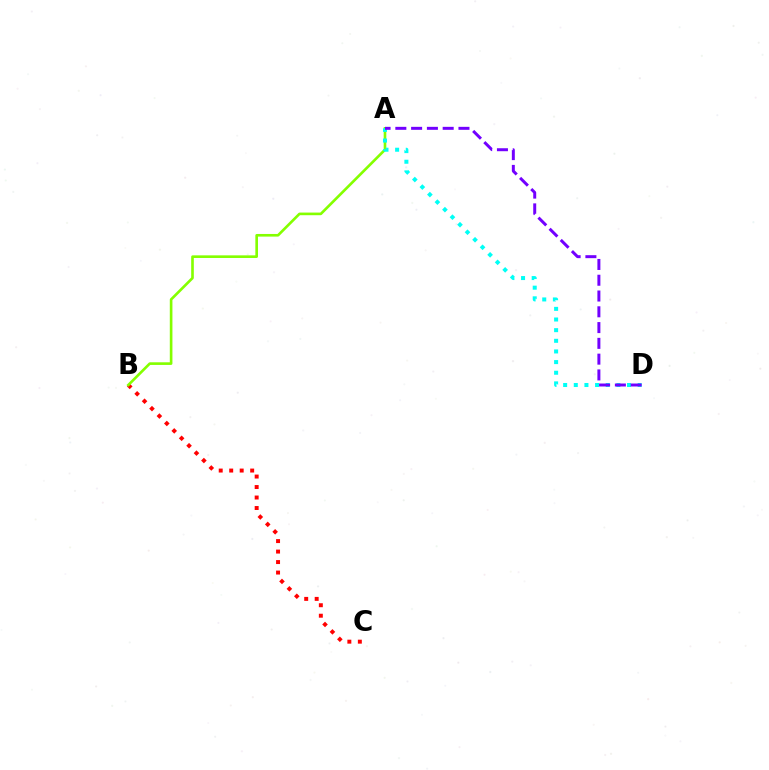{('B', 'C'): [{'color': '#ff0000', 'line_style': 'dotted', 'thickness': 2.85}], ('A', 'B'): [{'color': '#84ff00', 'line_style': 'solid', 'thickness': 1.9}], ('A', 'D'): [{'color': '#00fff6', 'line_style': 'dotted', 'thickness': 2.89}, {'color': '#7200ff', 'line_style': 'dashed', 'thickness': 2.14}]}